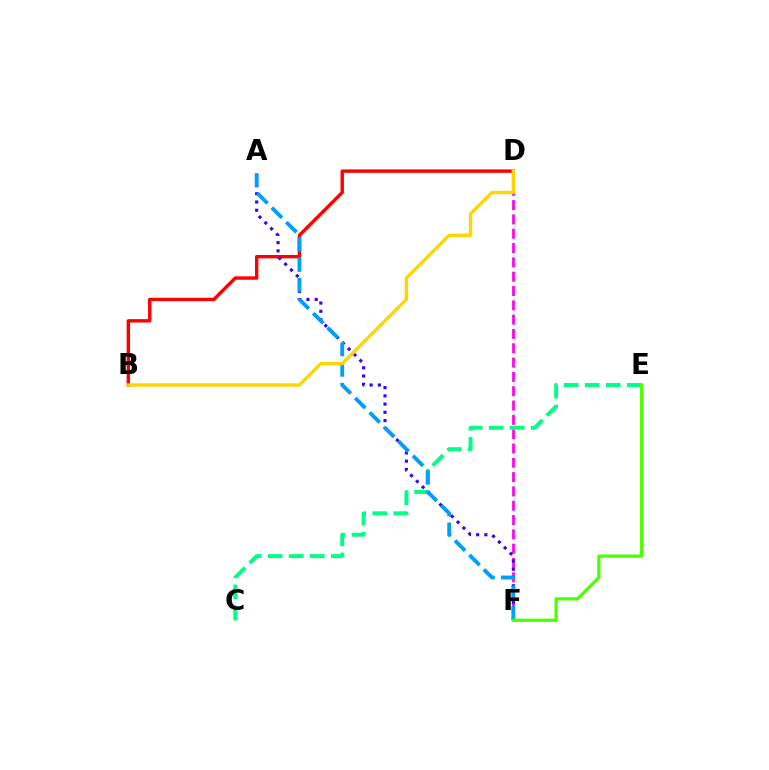{('D', 'F'): [{'color': '#ff00ed', 'line_style': 'dashed', 'thickness': 1.94}], ('C', 'E'): [{'color': '#00ff86', 'line_style': 'dashed', 'thickness': 2.86}], ('B', 'D'): [{'color': '#ff0000', 'line_style': 'solid', 'thickness': 2.45}, {'color': '#ffd500', 'line_style': 'solid', 'thickness': 2.44}], ('A', 'F'): [{'color': '#3700ff', 'line_style': 'dotted', 'thickness': 2.24}, {'color': '#009eff', 'line_style': 'dashed', 'thickness': 2.78}], ('E', 'F'): [{'color': '#4fff00', 'line_style': 'solid', 'thickness': 2.35}]}